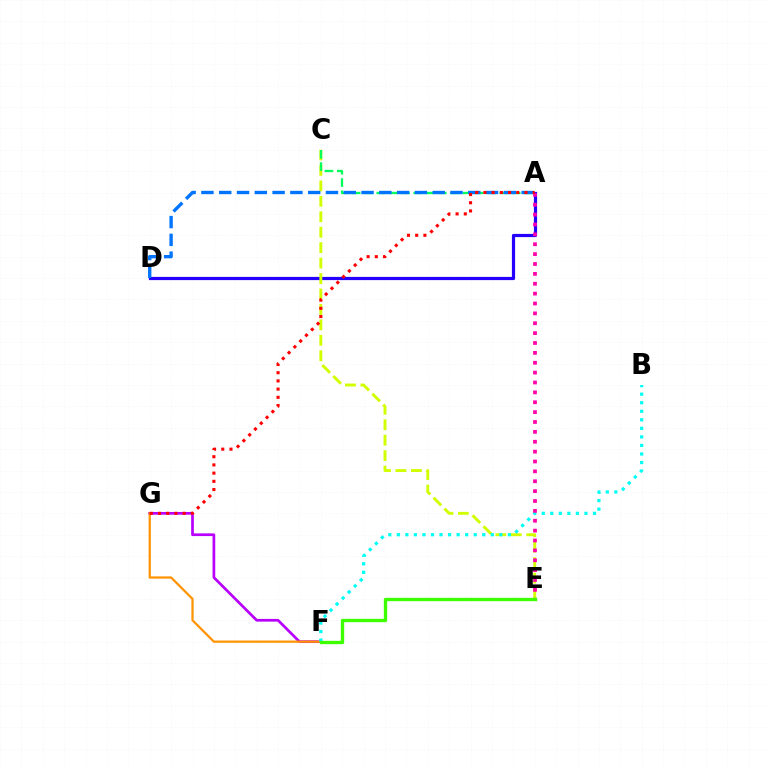{('A', 'D'): [{'color': '#2500ff', 'line_style': 'solid', 'thickness': 2.31}, {'color': '#0074ff', 'line_style': 'dashed', 'thickness': 2.42}], ('F', 'G'): [{'color': '#b900ff', 'line_style': 'solid', 'thickness': 1.95}, {'color': '#ff9400', 'line_style': 'solid', 'thickness': 1.62}], ('C', 'E'): [{'color': '#d1ff00', 'line_style': 'dashed', 'thickness': 2.1}], ('A', 'C'): [{'color': '#00ff5c', 'line_style': 'dashed', 'thickness': 1.67}], ('B', 'F'): [{'color': '#00fff6', 'line_style': 'dotted', 'thickness': 2.32}], ('A', 'E'): [{'color': '#ff00ac', 'line_style': 'dotted', 'thickness': 2.68}], ('E', 'F'): [{'color': '#3dff00', 'line_style': 'solid', 'thickness': 2.41}], ('A', 'G'): [{'color': '#ff0000', 'line_style': 'dotted', 'thickness': 2.23}]}